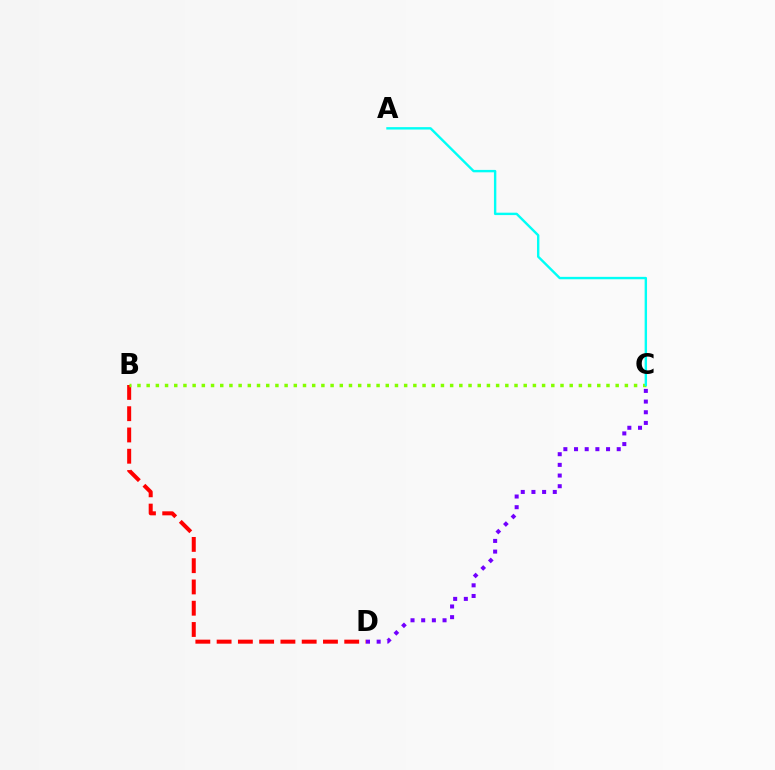{('B', 'D'): [{'color': '#ff0000', 'line_style': 'dashed', 'thickness': 2.89}], ('B', 'C'): [{'color': '#84ff00', 'line_style': 'dotted', 'thickness': 2.5}], ('C', 'D'): [{'color': '#7200ff', 'line_style': 'dotted', 'thickness': 2.9}], ('A', 'C'): [{'color': '#00fff6', 'line_style': 'solid', 'thickness': 1.73}]}